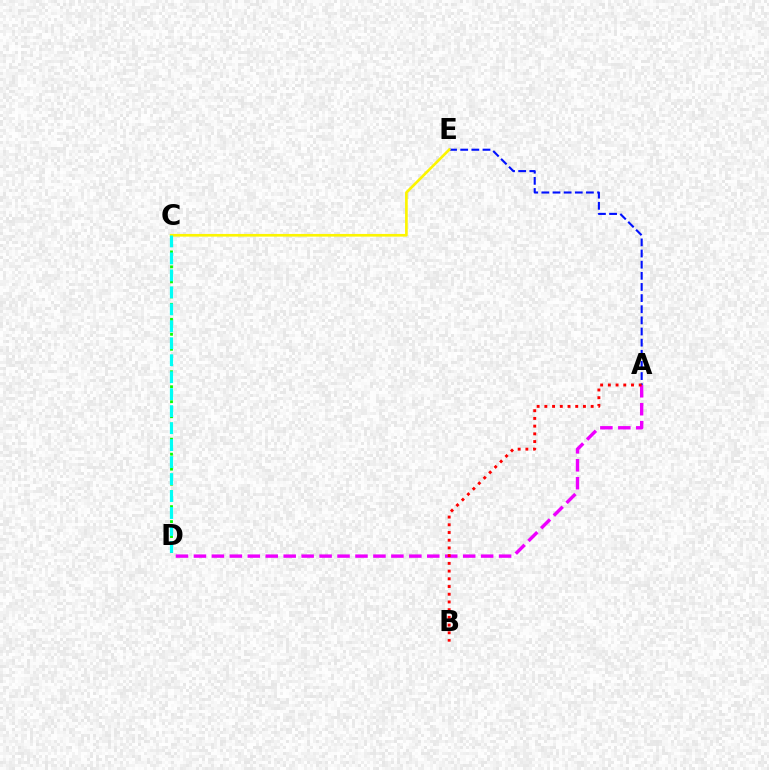{('C', 'D'): [{'color': '#08ff00', 'line_style': 'dotted', 'thickness': 2.04}, {'color': '#00fff6', 'line_style': 'dashed', 'thickness': 2.31}], ('A', 'E'): [{'color': '#0010ff', 'line_style': 'dashed', 'thickness': 1.51}], ('C', 'E'): [{'color': '#fcf500', 'line_style': 'solid', 'thickness': 1.92}], ('A', 'D'): [{'color': '#ee00ff', 'line_style': 'dashed', 'thickness': 2.44}], ('A', 'B'): [{'color': '#ff0000', 'line_style': 'dotted', 'thickness': 2.1}]}